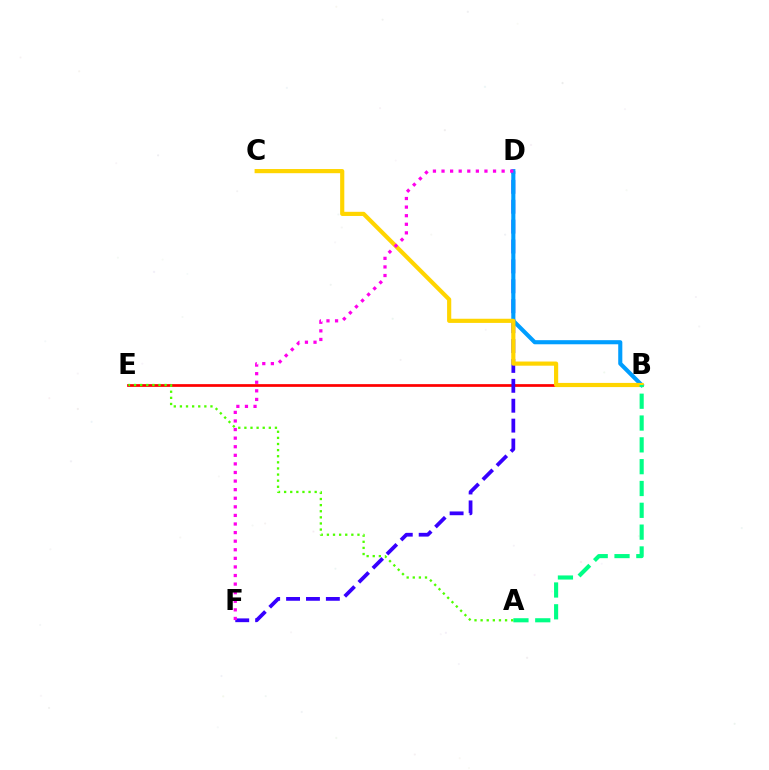{('B', 'E'): [{'color': '#ff0000', 'line_style': 'solid', 'thickness': 1.97}], ('D', 'F'): [{'color': '#3700ff', 'line_style': 'dashed', 'thickness': 2.7}, {'color': '#ff00ed', 'line_style': 'dotted', 'thickness': 2.33}], ('B', 'D'): [{'color': '#009eff', 'line_style': 'solid', 'thickness': 2.96}], ('B', 'C'): [{'color': '#ffd500', 'line_style': 'solid', 'thickness': 3.0}], ('A', 'E'): [{'color': '#4fff00', 'line_style': 'dotted', 'thickness': 1.66}], ('A', 'B'): [{'color': '#00ff86', 'line_style': 'dashed', 'thickness': 2.96}]}